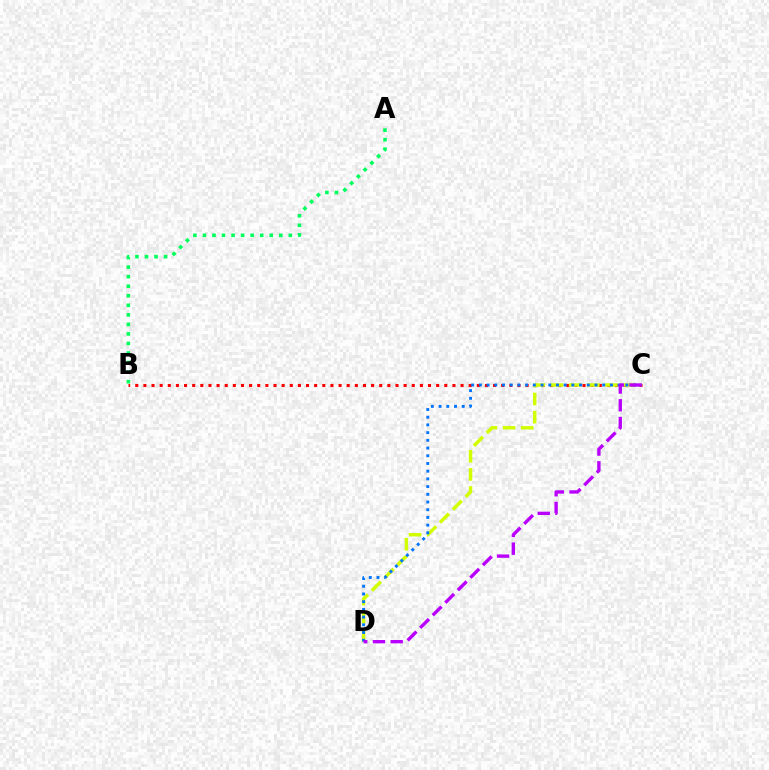{('B', 'C'): [{'color': '#ff0000', 'line_style': 'dotted', 'thickness': 2.21}], ('C', 'D'): [{'color': '#d1ff00', 'line_style': 'dashed', 'thickness': 2.47}, {'color': '#0074ff', 'line_style': 'dotted', 'thickness': 2.09}, {'color': '#b900ff', 'line_style': 'dashed', 'thickness': 2.41}], ('A', 'B'): [{'color': '#00ff5c', 'line_style': 'dotted', 'thickness': 2.59}]}